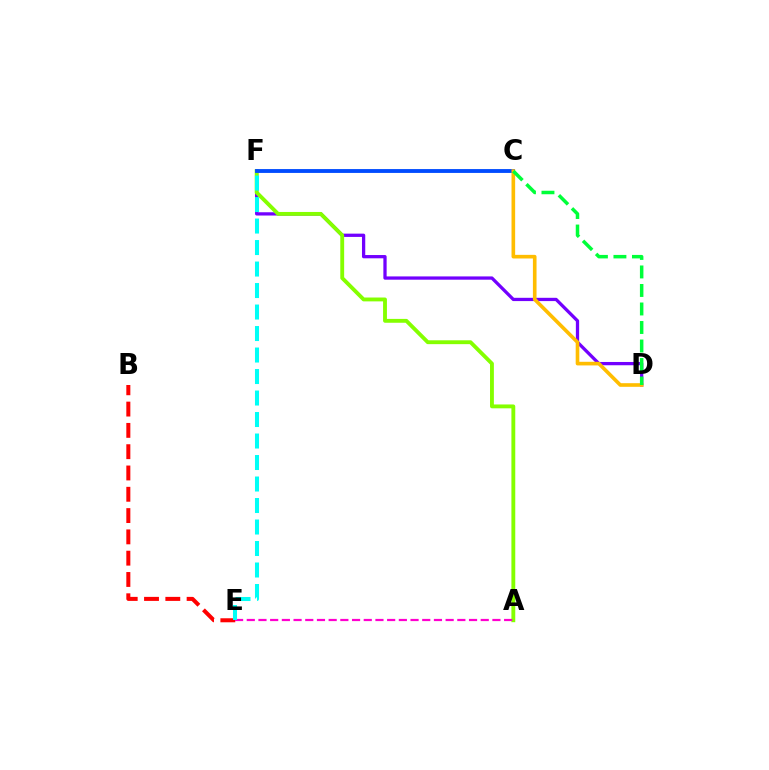{('D', 'F'): [{'color': '#7200ff', 'line_style': 'solid', 'thickness': 2.36}], ('A', 'F'): [{'color': '#84ff00', 'line_style': 'solid', 'thickness': 2.78}], ('B', 'E'): [{'color': '#ff0000', 'line_style': 'dashed', 'thickness': 2.89}], ('C', 'F'): [{'color': '#004bff', 'line_style': 'solid', 'thickness': 2.77}], ('A', 'E'): [{'color': '#ff00cf', 'line_style': 'dashed', 'thickness': 1.59}], ('E', 'F'): [{'color': '#00fff6', 'line_style': 'dashed', 'thickness': 2.92}], ('C', 'D'): [{'color': '#ffbd00', 'line_style': 'solid', 'thickness': 2.62}, {'color': '#00ff39', 'line_style': 'dashed', 'thickness': 2.51}]}